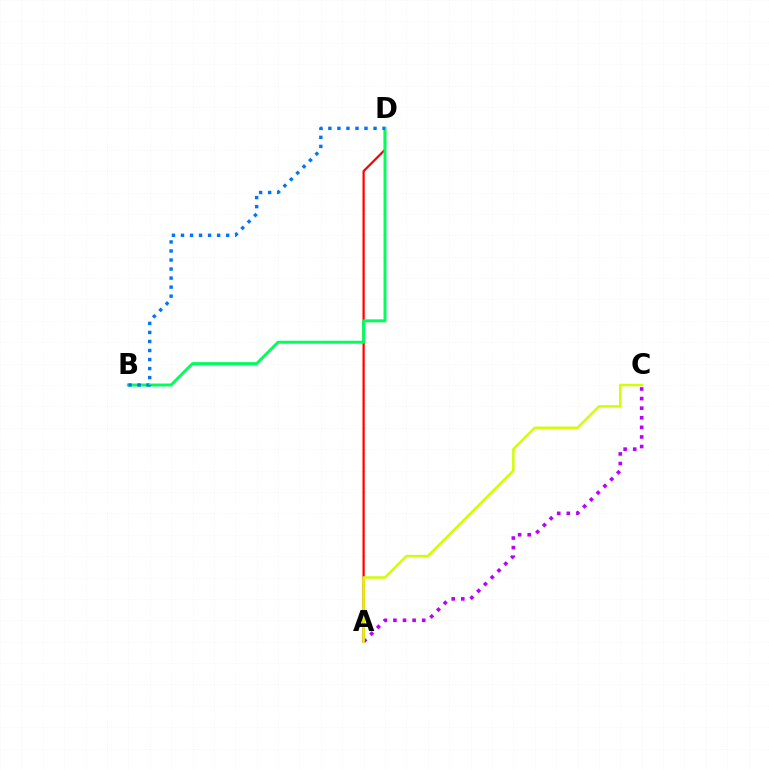{('A', 'D'): [{'color': '#ff0000', 'line_style': 'solid', 'thickness': 1.6}], ('A', 'C'): [{'color': '#b900ff', 'line_style': 'dotted', 'thickness': 2.61}, {'color': '#d1ff00', 'line_style': 'solid', 'thickness': 1.79}], ('B', 'D'): [{'color': '#00ff5c', 'line_style': 'solid', 'thickness': 2.14}, {'color': '#0074ff', 'line_style': 'dotted', 'thickness': 2.45}]}